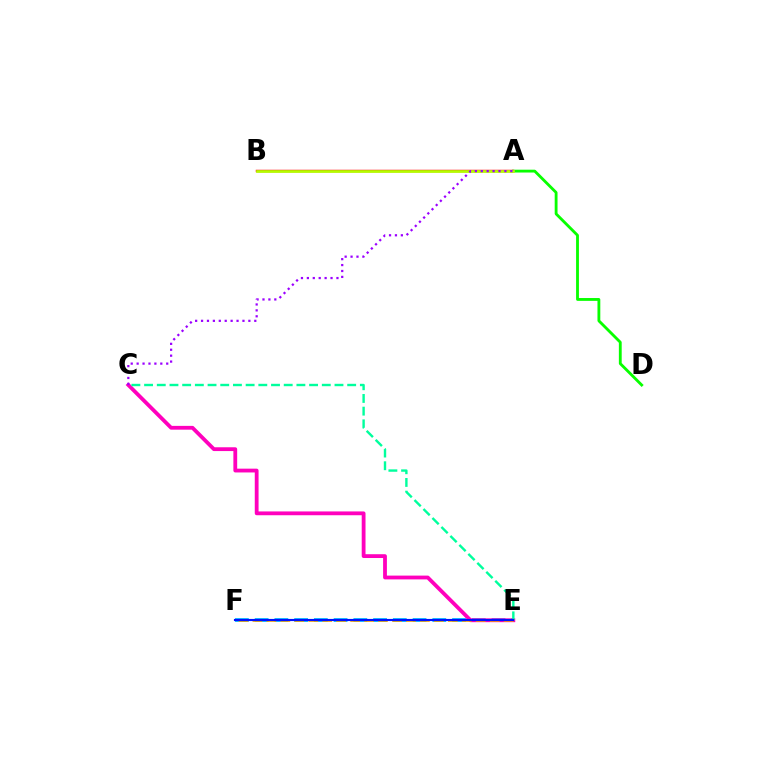{('A', 'D'): [{'color': '#08ff00', 'line_style': 'solid', 'thickness': 2.04}], ('A', 'B'): [{'color': '#ff0000', 'line_style': 'solid', 'thickness': 1.76}, {'color': '#b3ff00', 'line_style': 'solid', 'thickness': 1.94}], ('E', 'F'): [{'color': '#00b5ff', 'line_style': 'dashed', 'thickness': 2.68}, {'color': '#ffa500', 'line_style': 'dashed', 'thickness': 1.9}, {'color': '#0010ff', 'line_style': 'solid', 'thickness': 1.54}], ('C', 'E'): [{'color': '#ff00bd', 'line_style': 'solid', 'thickness': 2.73}, {'color': '#00ff9d', 'line_style': 'dashed', 'thickness': 1.72}], ('A', 'C'): [{'color': '#9b00ff', 'line_style': 'dotted', 'thickness': 1.61}]}